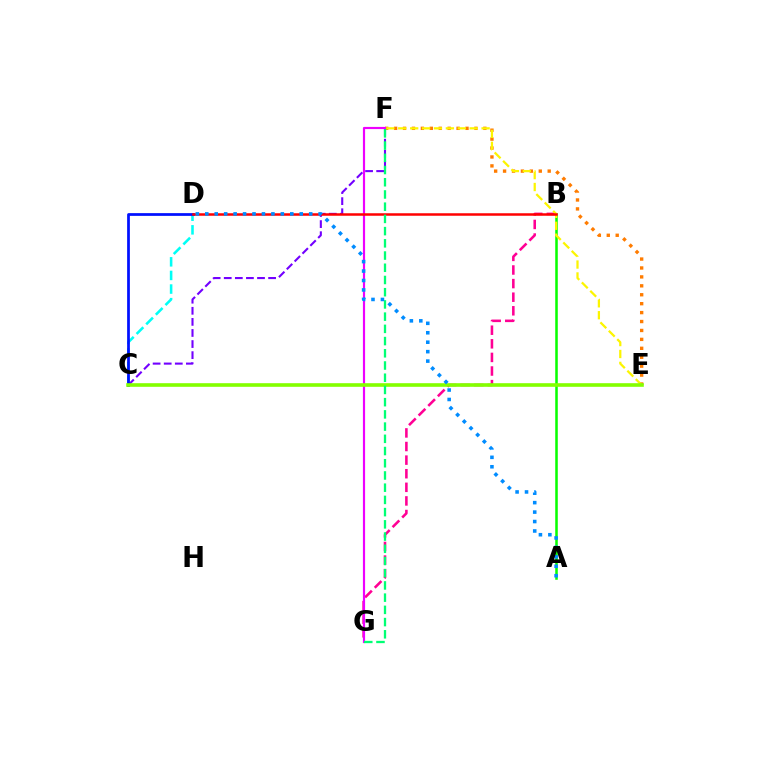{('E', 'F'): [{'color': '#ff7c00', 'line_style': 'dotted', 'thickness': 2.43}, {'color': '#fcf500', 'line_style': 'dashed', 'thickness': 1.62}], ('C', 'D'): [{'color': '#00fff6', 'line_style': 'dashed', 'thickness': 1.85}, {'color': '#0010ff', 'line_style': 'solid', 'thickness': 1.98}], ('B', 'G'): [{'color': '#ff0094', 'line_style': 'dashed', 'thickness': 1.85}], ('C', 'F'): [{'color': '#7200ff', 'line_style': 'dashed', 'thickness': 1.51}], ('F', 'G'): [{'color': '#ee00ff', 'line_style': 'solid', 'thickness': 1.56}, {'color': '#00ff74', 'line_style': 'dashed', 'thickness': 1.66}], ('A', 'B'): [{'color': '#08ff00', 'line_style': 'solid', 'thickness': 1.83}], ('C', 'E'): [{'color': '#84ff00', 'line_style': 'solid', 'thickness': 2.61}], ('B', 'D'): [{'color': '#ff0000', 'line_style': 'solid', 'thickness': 1.8}], ('A', 'D'): [{'color': '#008cff', 'line_style': 'dotted', 'thickness': 2.57}]}